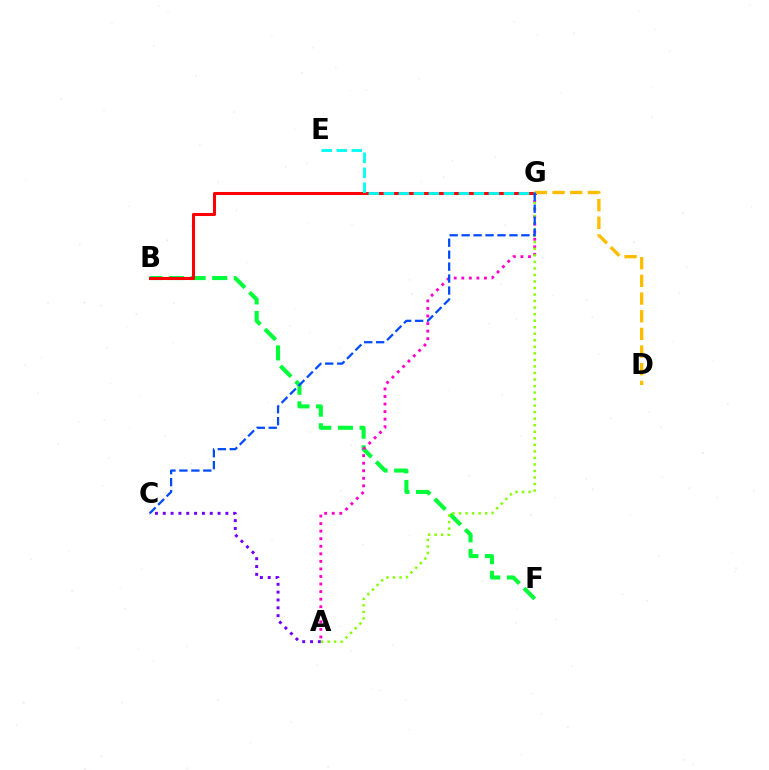{('B', 'F'): [{'color': '#00ff39', 'line_style': 'dashed', 'thickness': 2.94}], ('A', 'C'): [{'color': '#7200ff', 'line_style': 'dotted', 'thickness': 2.13}], ('A', 'G'): [{'color': '#ff00cf', 'line_style': 'dotted', 'thickness': 2.05}, {'color': '#84ff00', 'line_style': 'dotted', 'thickness': 1.78}], ('B', 'G'): [{'color': '#ff0000', 'line_style': 'solid', 'thickness': 2.19}], ('D', 'G'): [{'color': '#ffbd00', 'line_style': 'dashed', 'thickness': 2.4}], ('E', 'G'): [{'color': '#00fff6', 'line_style': 'dashed', 'thickness': 2.04}], ('C', 'G'): [{'color': '#004bff', 'line_style': 'dashed', 'thickness': 1.62}]}